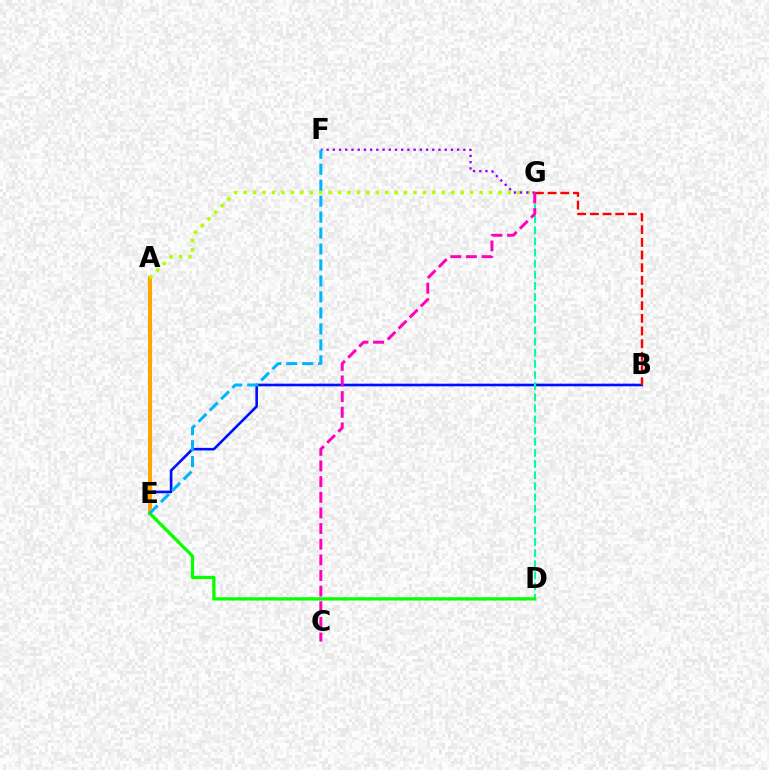{('B', 'E'): [{'color': '#0010ff', 'line_style': 'solid', 'thickness': 1.89}], ('D', 'G'): [{'color': '#00ff9d', 'line_style': 'dashed', 'thickness': 1.51}], ('A', 'E'): [{'color': '#ffa500', 'line_style': 'solid', 'thickness': 2.92}], ('A', 'G'): [{'color': '#b3ff00', 'line_style': 'dotted', 'thickness': 2.56}], ('B', 'G'): [{'color': '#ff0000', 'line_style': 'dashed', 'thickness': 1.72}], ('D', 'E'): [{'color': '#08ff00', 'line_style': 'solid', 'thickness': 2.35}], ('F', 'G'): [{'color': '#9b00ff', 'line_style': 'dotted', 'thickness': 1.69}], ('E', 'F'): [{'color': '#00b5ff', 'line_style': 'dashed', 'thickness': 2.17}], ('C', 'G'): [{'color': '#ff00bd', 'line_style': 'dashed', 'thickness': 2.13}]}